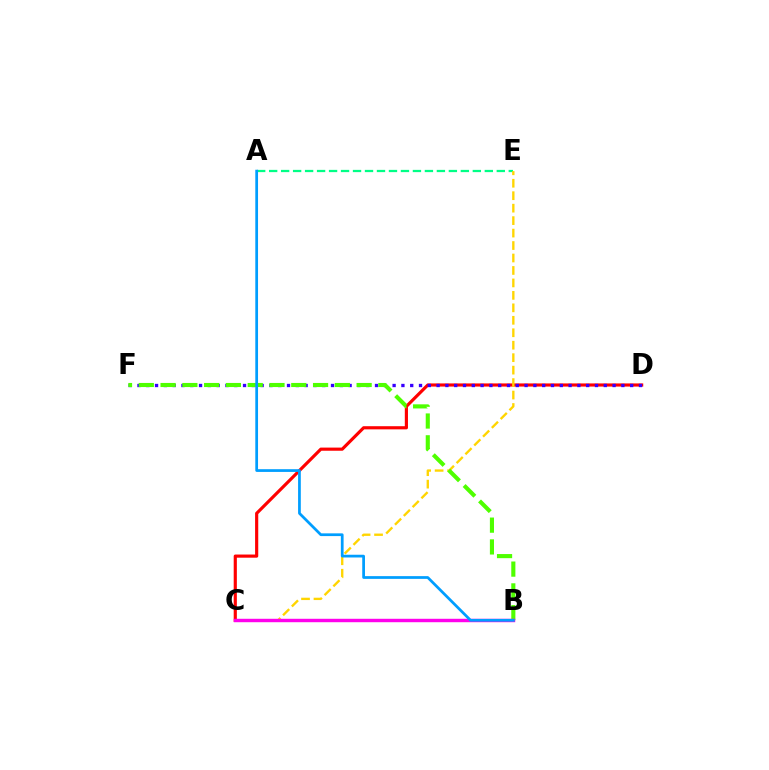{('C', 'D'): [{'color': '#ff0000', 'line_style': 'solid', 'thickness': 2.27}], ('A', 'E'): [{'color': '#00ff86', 'line_style': 'dashed', 'thickness': 1.63}], ('C', 'E'): [{'color': '#ffd500', 'line_style': 'dashed', 'thickness': 1.69}], ('D', 'F'): [{'color': '#3700ff', 'line_style': 'dotted', 'thickness': 2.39}], ('B', 'F'): [{'color': '#4fff00', 'line_style': 'dashed', 'thickness': 2.96}], ('B', 'C'): [{'color': '#ff00ed', 'line_style': 'solid', 'thickness': 2.47}], ('A', 'B'): [{'color': '#009eff', 'line_style': 'solid', 'thickness': 1.97}]}